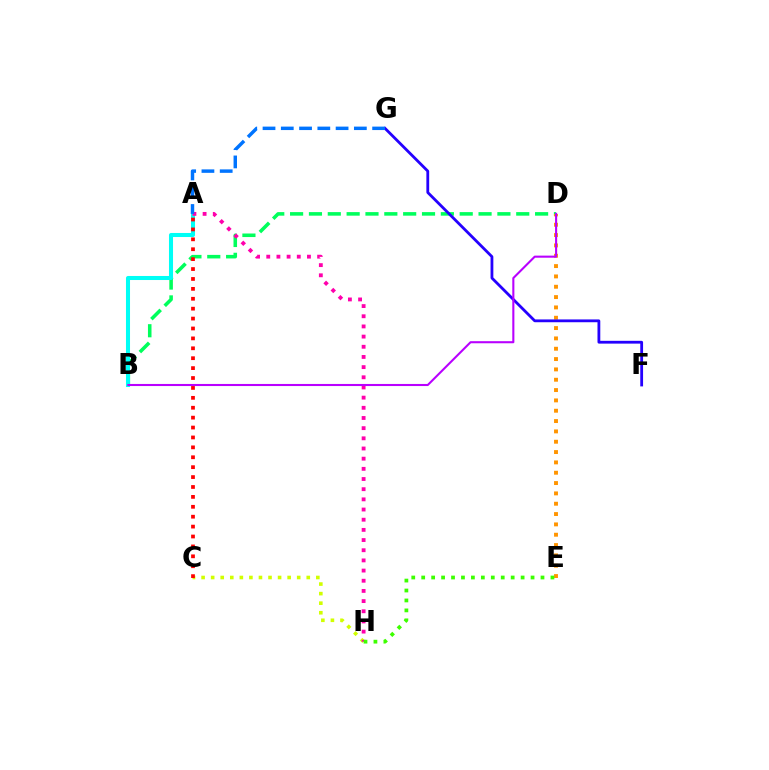{('B', 'D'): [{'color': '#00ff5c', 'line_style': 'dashed', 'thickness': 2.56}, {'color': '#b900ff', 'line_style': 'solid', 'thickness': 1.5}], ('D', 'E'): [{'color': '#ff9400', 'line_style': 'dotted', 'thickness': 2.81}], ('F', 'G'): [{'color': '#2500ff', 'line_style': 'solid', 'thickness': 2.01}], ('A', 'B'): [{'color': '#00fff6', 'line_style': 'solid', 'thickness': 2.91}], ('C', 'H'): [{'color': '#d1ff00', 'line_style': 'dotted', 'thickness': 2.6}], ('A', 'C'): [{'color': '#ff0000', 'line_style': 'dotted', 'thickness': 2.69}], ('A', 'H'): [{'color': '#ff00ac', 'line_style': 'dotted', 'thickness': 2.76}], ('A', 'G'): [{'color': '#0074ff', 'line_style': 'dashed', 'thickness': 2.48}], ('E', 'H'): [{'color': '#3dff00', 'line_style': 'dotted', 'thickness': 2.7}]}